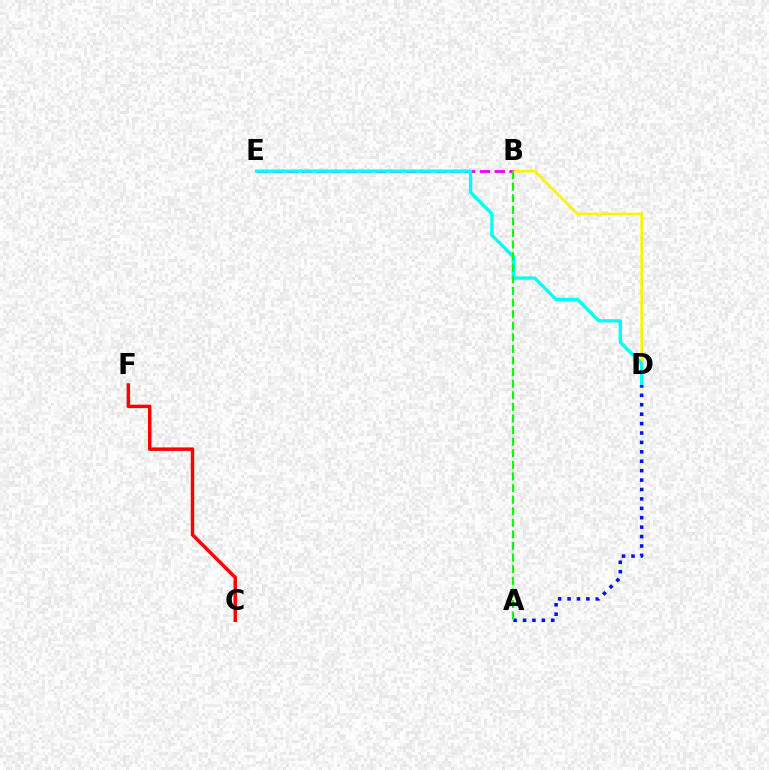{('B', 'D'): [{'color': '#fcf500', 'line_style': 'solid', 'thickness': 1.95}], ('B', 'E'): [{'color': '#ee00ff', 'line_style': 'dashed', 'thickness': 2.01}], ('D', 'E'): [{'color': '#00fff6', 'line_style': 'solid', 'thickness': 2.38}], ('C', 'F'): [{'color': '#ff0000', 'line_style': 'solid', 'thickness': 2.49}], ('A', 'D'): [{'color': '#0010ff', 'line_style': 'dotted', 'thickness': 2.56}], ('A', 'B'): [{'color': '#08ff00', 'line_style': 'dashed', 'thickness': 1.57}]}